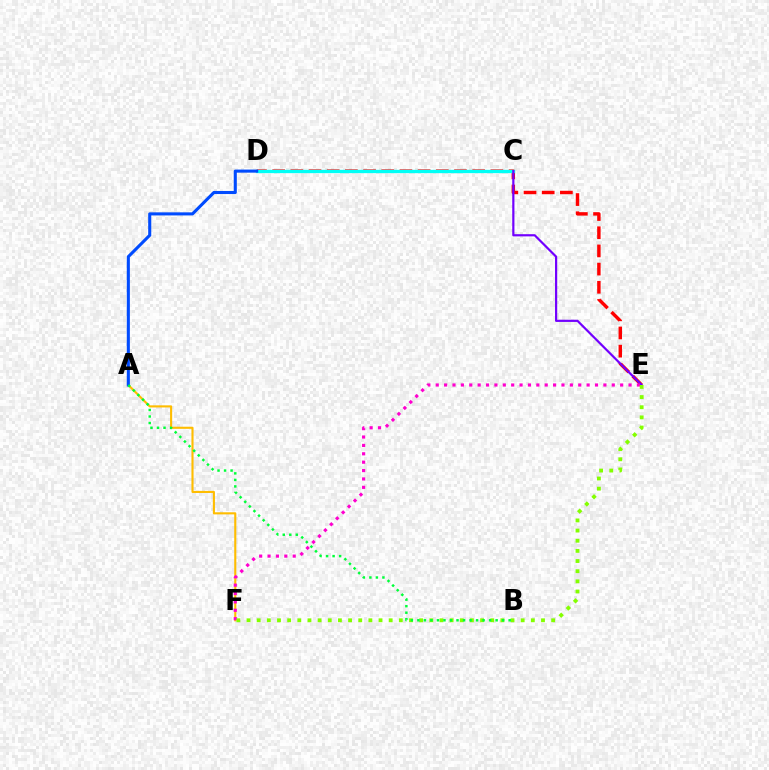{('A', 'F'): [{'color': '#ffbd00', 'line_style': 'solid', 'thickness': 1.52}], ('D', 'E'): [{'color': '#ff0000', 'line_style': 'dashed', 'thickness': 2.47}], ('C', 'D'): [{'color': '#00fff6', 'line_style': 'solid', 'thickness': 2.37}], ('C', 'E'): [{'color': '#7200ff', 'line_style': 'solid', 'thickness': 1.58}], ('E', 'F'): [{'color': '#ff00cf', 'line_style': 'dotted', 'thickness': 2.28}, {'color': '#84ff00', 'line_style': 'dotted', 'thickness': 2.76}], ('A', 'D'): [{'color': '#004bff', 'line_style': 'solid', 'thickness': 2.22}], ('A', 'B'): [{'color': '#00ff39', 'line_style': 'dotted', 'thickness': 1.77}]}